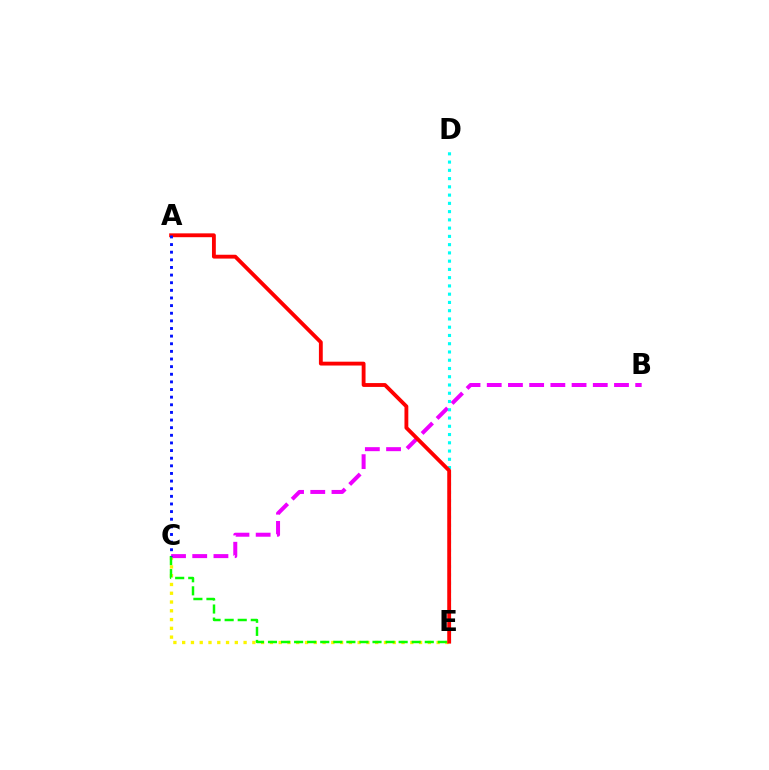{('C', 'E'): [{'color': '#fcf500', 'line_style': 'dotted', 'thickness': 2.38}, {'color': '#08ff00', 'line_style': 'dashed', 'thickness': 1.78}], ('B', 'C'): [{'color': '#ee00ff', 'line_style': 'dashed', 'thickness': 2.88}], ('D', 'E'): [{'color': '#00fff6', 'line_style': 'dotted', 'thickness': 2.24}], ('A', 'E'): [{'color': '#ff0000', 'line_style': 'solid', 'thickness': 2.77}], ('A', 'C'): [{'color': '#0010ff', 'line_style': 'dotted', 'thickness': 2.07}]}